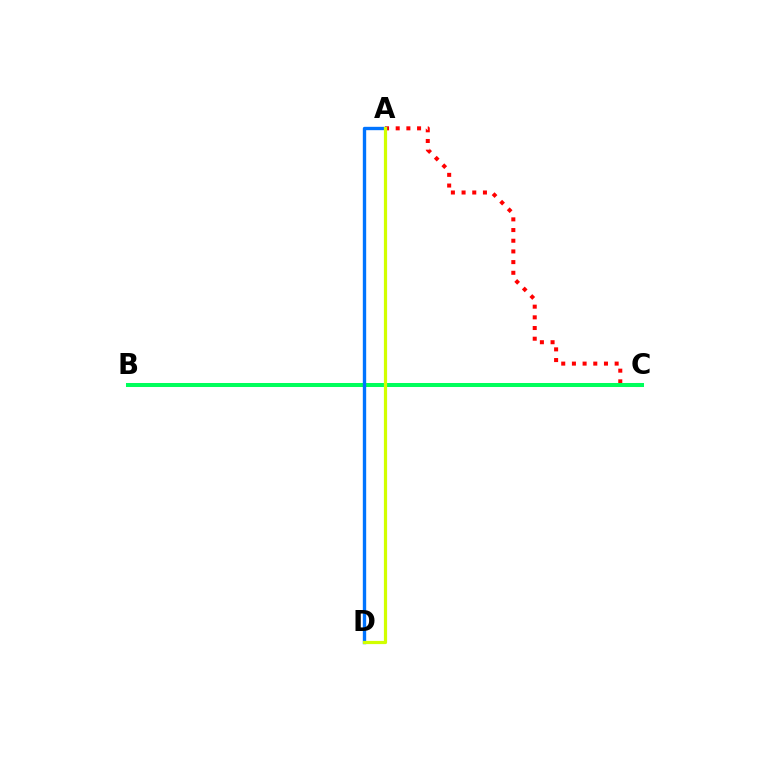{('B', 'C'): [{'color': '#b900ff', 'line_style': 'solid', 'thickness': 2.73}, {'color': '#00ff5c', 'line_style': 'solid', 'thickness': 2.89}], ('A', 'C'): [{'color': '#ff0000', 'line_style': 'dotted', 'thickness': 2.9}], ('A', 'D'): [{'color': '#0074ff', 'line_style': 'solid', 'thickness': 2.42}, {'color': '#d1ff00', 'line_style': 'solid', 'thickness': 2.3}]}